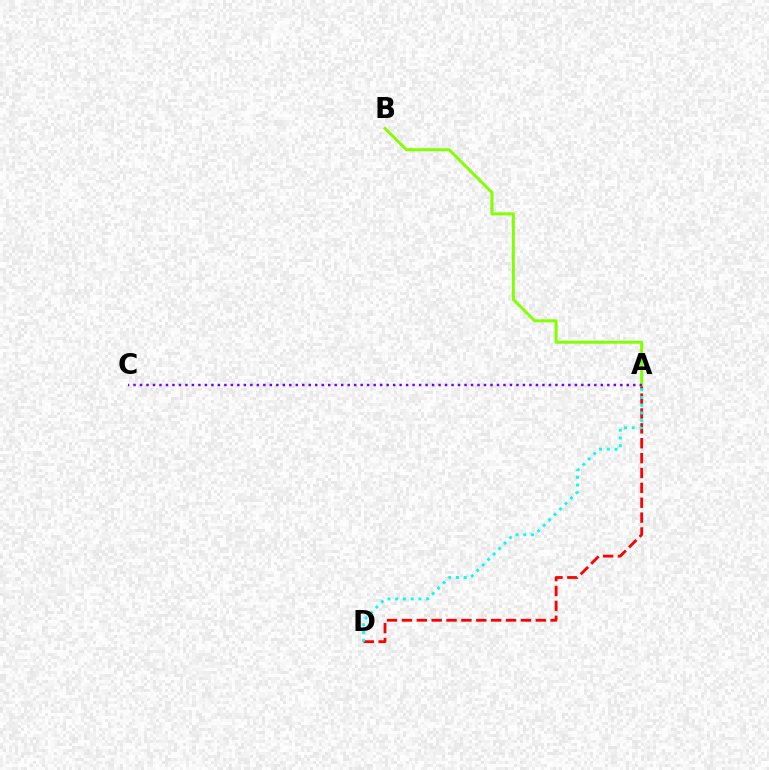{('A', 'D'): [{'color': '#ff0000', 'line_style': 'dashed', 'thickness': 2.02}, {'color': '#00fff6', 'line_style': 'dotted', 'thickness': 2.1}], ('A', 'B'): [{'color': '#84ff00', 'line_style': 'solid', 'thickness': 2.15}], ('A', 'C'): [{'color': '#7200ff', 'line_style': 'dotted', 'thickness': 1.76}]}